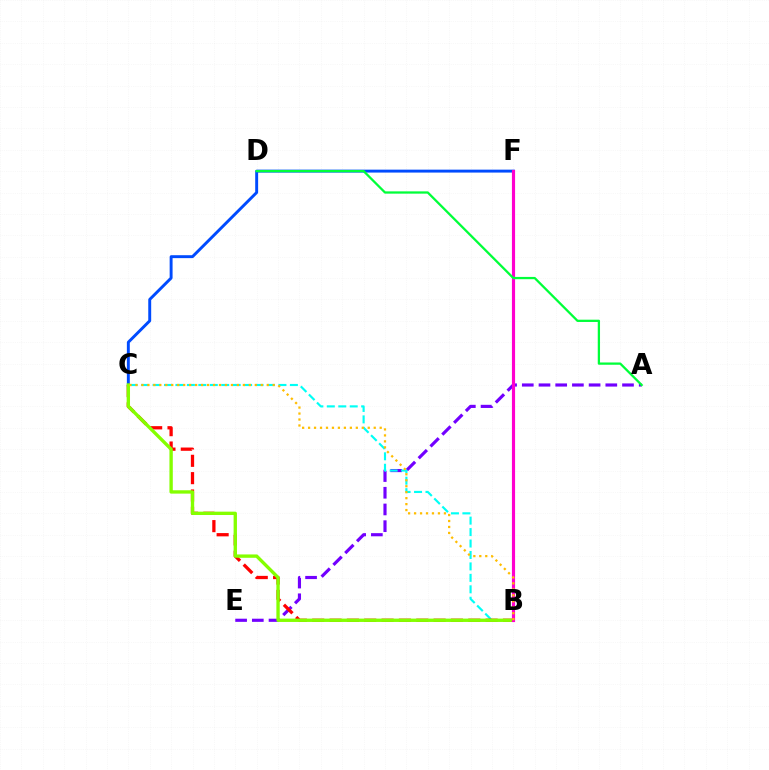{('C', 'F'): [{'color': '#004bff', 'line_style': 'solid', 'thickness': 2.11}], ('A', 'E'): [{'color': '#7200ff', 'line_style': 'dashed', 'thickness': 2.27}], ('B', 'C'): [{'color': '#00fff6', 'line_style': 'dashed', 'thickness': 1.55}, {'color': '#ff0000', 'line_style': 'dashed', 'thickness': 2.36}, {'color': '#84ff00', 'line_style': 'solid', 'thickness': 2.41}, {'color': '#ffbd00', 'line_style': 'dotted', 'thickness': 1.62}], ('B', 'F'): [{'color': '#ff00cf', 'line_style': 'solid', 'thickness': 2.27}], ('A', 'D'): [{'color': '#00ff39', 'line_style': 'solid', 'thickness': 1.64}]}